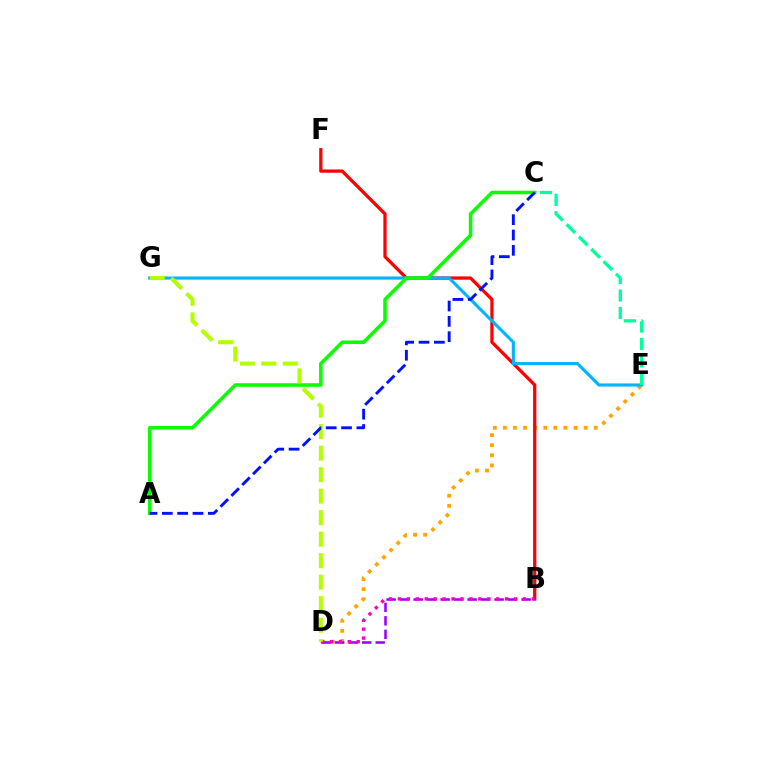{('D', 'E'): [{'color': '#ffa500', 'line_style': 'dotted', 'thickness': 2.74}], ('B', 'F'): [{'color': '#ff0000', 'line_style': 'solid', 'thickness': 2.36}], ('E', 'G'): [{'color': '#00b5ff', 'line_style': 'solid', 'thickness': 2.25}], ('A', 'C'): [{'color': '#08ff00', 'line_style': 'solid', 'thickness': 2.54}, {'color': '#0010ff', 'line_style': 'dashed', 'thickness': 2.08}], ('B', 'D'): [{'color': '#9b00ff', 'line_style': 'dashed', 'thickness': 1.83}, {'color': '#ff00bd', 'line_style': 'dotted', 'thickness': 2.43}], ('C', 'E'): [{'color': '#00ff9d', 'line_style': 'dashed', 'thickness': 2.37}], ('D', 'G'): [{'color': '#b3ff00', 'line_style': 'dashed', 'thickness': 2.92}]}